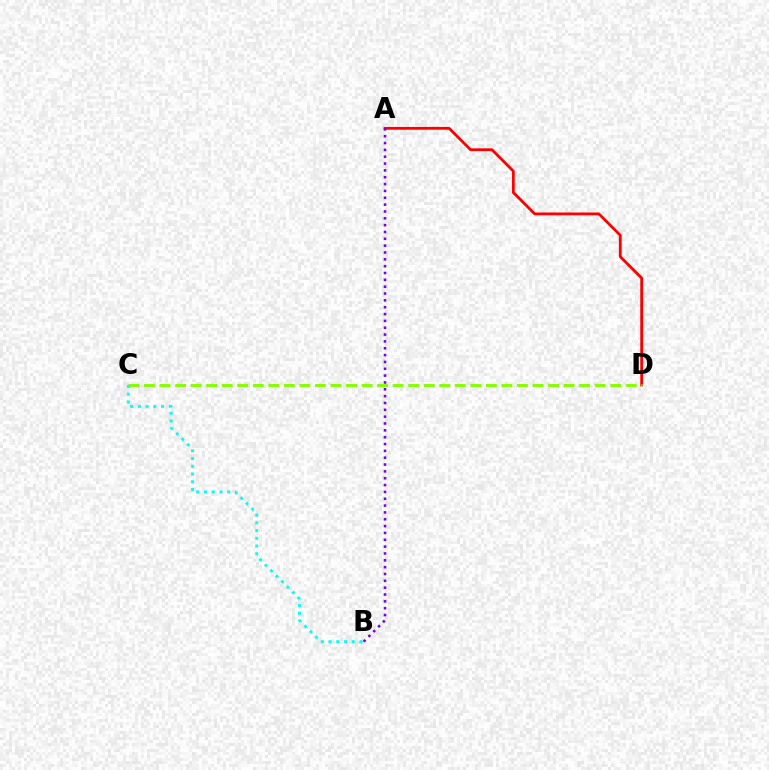{('A', 'D'): [{'color': '#ff0000', 'line_style': 'solid', 'thickness': 2.02}], ('C', 'D'): [{'color': '#84ff00', 'line_style': 'dashed', 'thickness': 2.11}], ('B', 'C'): [{'color': '#00fff6', 'line_style': 'dotted', 'thickness': 2.1}], ('A', 'B'): [{'color': '#7200ff', 'line_style': 'dotted', 'thickness': 1.86}]}